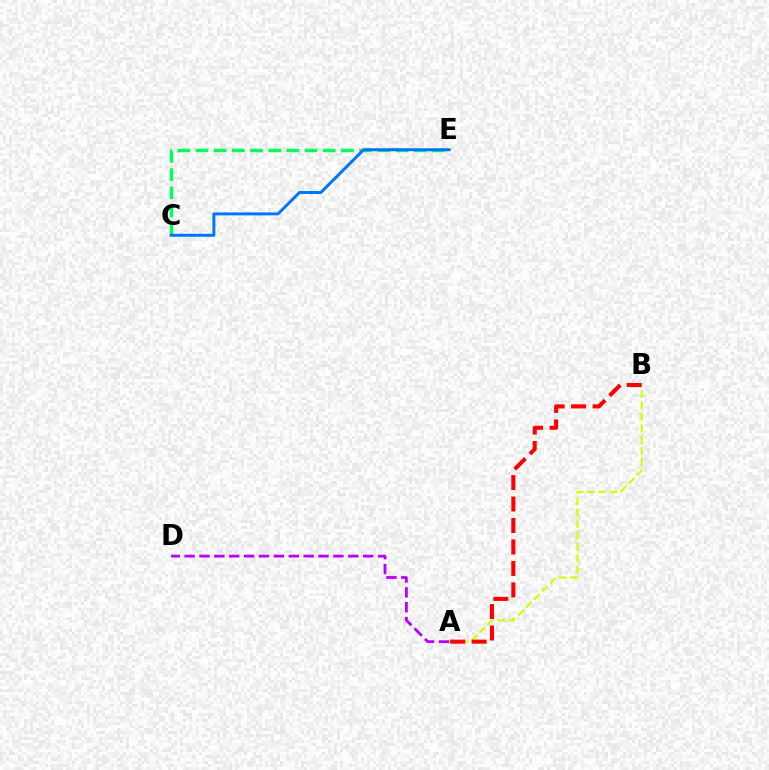{('C', 'E'): [{'color': '#00ff5c', 'line_style': 'dashed', 'thickness': 2.47}, {'color': '#0074ff', 'line_style': 'solid', 'thickness': 2.13}], ('A', 'D'): [{'color': '#b900ff', 'line_style': 'dashed', 'thickness': 2.02}], ('A', 'B'): [{'color': '#d1ff00', 'line_style': 'dashed', 'thickness': 1.54}, {'color': '#ff0000', 'line_style': 'dashed', 'thickness': 2.92}]}